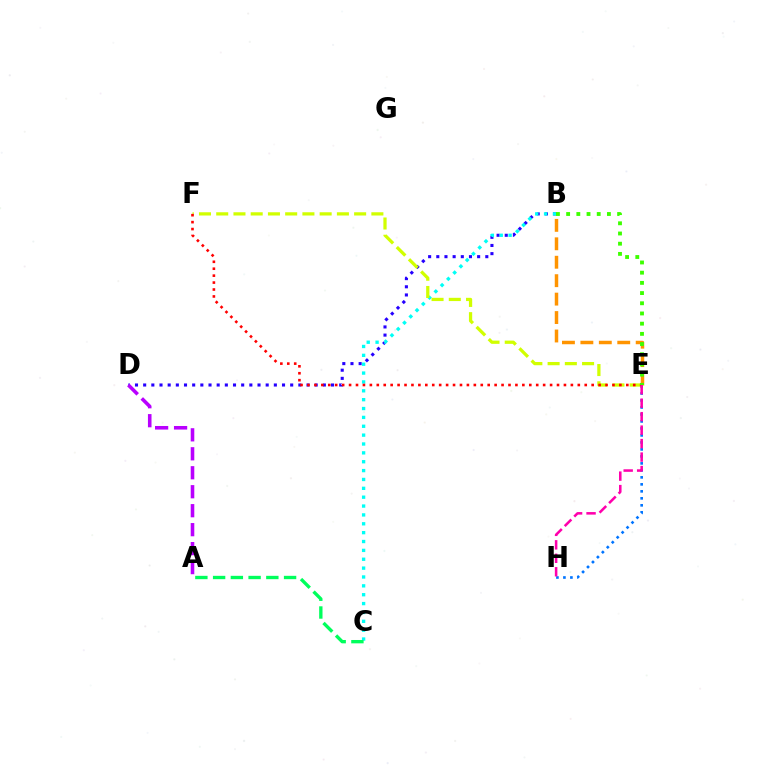{('B', 'D'): [{'color': '#2500ff', 'line_style': 'dotted', 'thickness': 2.22}], ('B', 'C'): [{'color': '#00fff6', 'line_style': 'dotted', 'thickness': 2.41}], ('A', 'C'): [{'color': '#00ff5c', 'line_style': 'dashed', 'thickness': 2.41}], ('A', 'D'): [{'color': '#b900ff', 'line_style': 'dashed', 'thickness': 2.58}], ('B', 'E'): [{'color': '#ff9400', 'line_style': 'dashed', 'thickness': 2.5}, {'color': '#3dff00', 'line_style': 'dotted', 'thickness': 2.77}], ('E', 'H'): [{'color': '#0074ff', 'line_style': 'dotted', 'thickness': 1.9}, {'color': '#ff00ac', 'line_style': 'dashed', 'thickness': 1.83}], ('E', 'F'): [{'color': '#d1ff00', 'line_style': 'dashed', 'thickness': 2.34}, {'color': '#ff0000', 'line_style': 'dotted', 'thickness': 1.88}]}